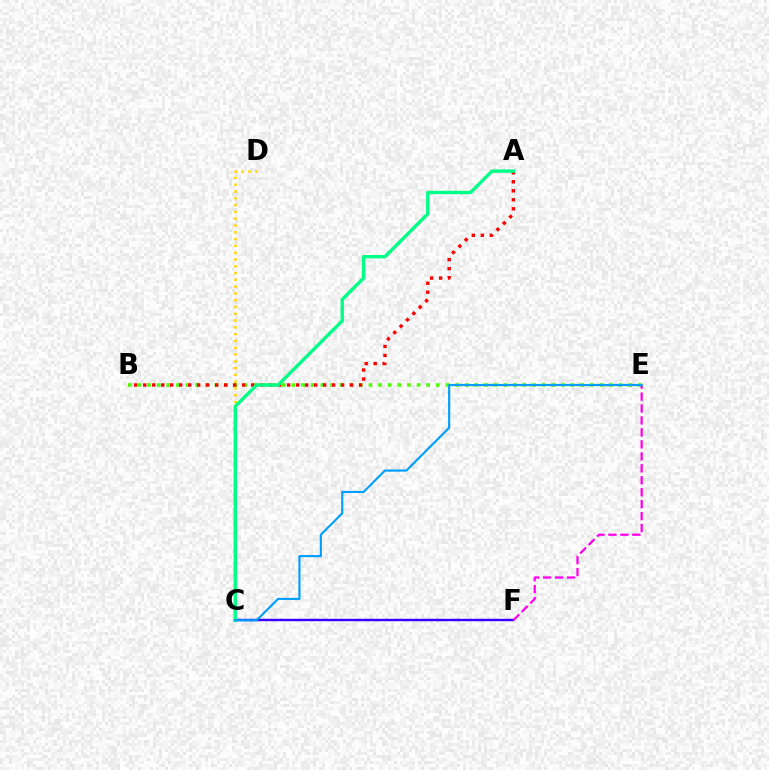{('B', 'E'): [{'color': '#4fff00', 'line_style': 'dotted', 'thickness': 2.61}], ('A', 'B'): [{'color': '#ff0000', 'line_style': 'dotted', 'thickness': 2.44}], ('C', 'F'): [{'color': '#3700ff', 'line_style': 'solid', 'thickness': 1.75}], ('C', 'D'): [{'color': '#ffd500', 'line_style': 'dotted', 'thickness': 1.85}], ('E', 'F'): [{'color': '#ff00ed', 'line_style': 'dashed', 'thickness': 1.62}], ('A', 'C'): [{'color': '#00ff86', 'line_style': 'solid', 'thickness': 2.43}], ('C', 'E'): [{'color': '#009eff', 'line_style': 'solid', 'thickness': 1.54}]}